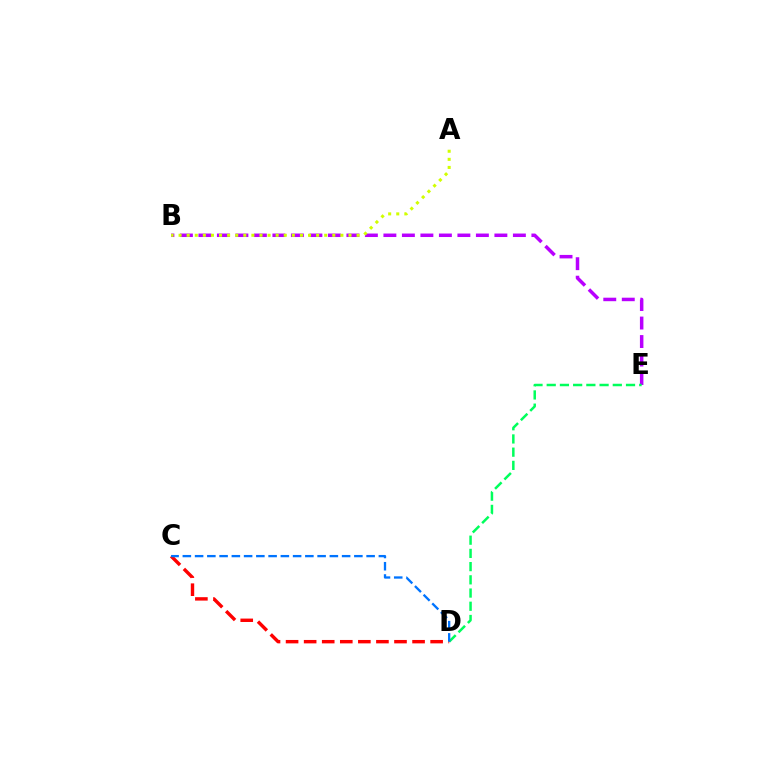{('B', 'E'): [{'color': '#b900ff', 'line_style': 'dashed', 'thickness': 2.51}], ('A', 'B'): [{'color': '#d1ff00', 'line_style': 'dotted', 'thickness': 2.2}], ('D', 'E'): [{'color': '#00ff5c', 'line_style': 'dashed', 'thickness': 1.8}], ('C', 'D'): [{'color': '#ff0000', 'line_style': 'dashed', 'thickness': 2.45}, {'color': '#0074ff', 'line_style': 'dashed', 'thickness': 1.66}]}